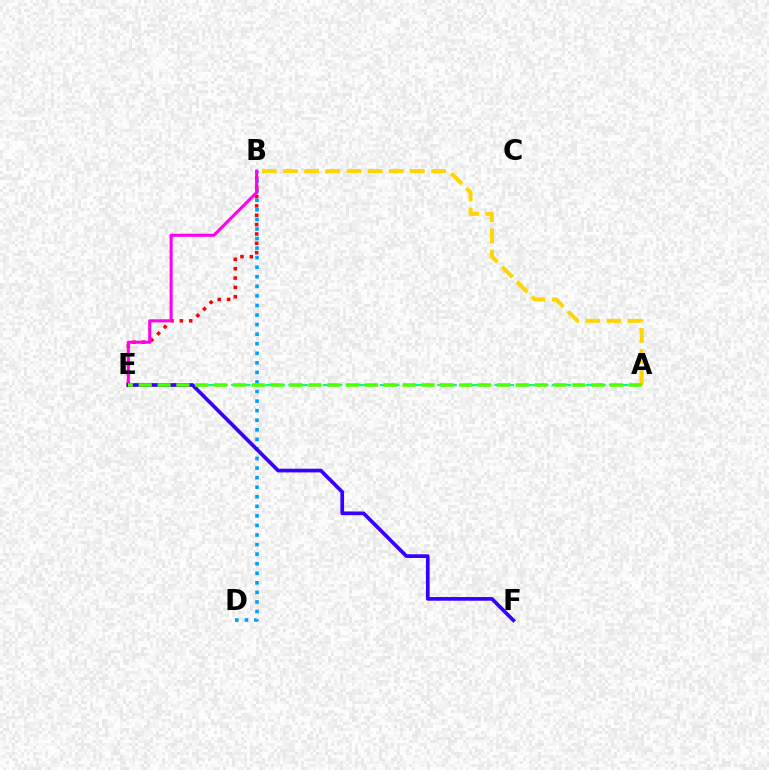{('A', 'E'): [{'color': '#00ff86', 'line_style': 'dashed', 'thickness': 1.56}, {'color': '#4fff00', 'line_style': 'dashed', 'thickness': 2.56}], ('A', 'B'): [{'color': '#ffd500', 'line_style': 'dashed', 'thickness': 2.87}], ('B', 'D'): [{'color': '#009eff', 'line_style': 'dotted', 'thickness': 2.6}], ('B', 'E'): [{'color': '#ff0000', 'line_style': 'dotted', 'thickness': 2.54}, {'color': '#ff00ed', 'line_style': 'solid', 'thickness': 2.2}], ('E', 'F'): [{'color': '#3700ff', 'line_style': 'solid', 'thickness': 2.67}]}